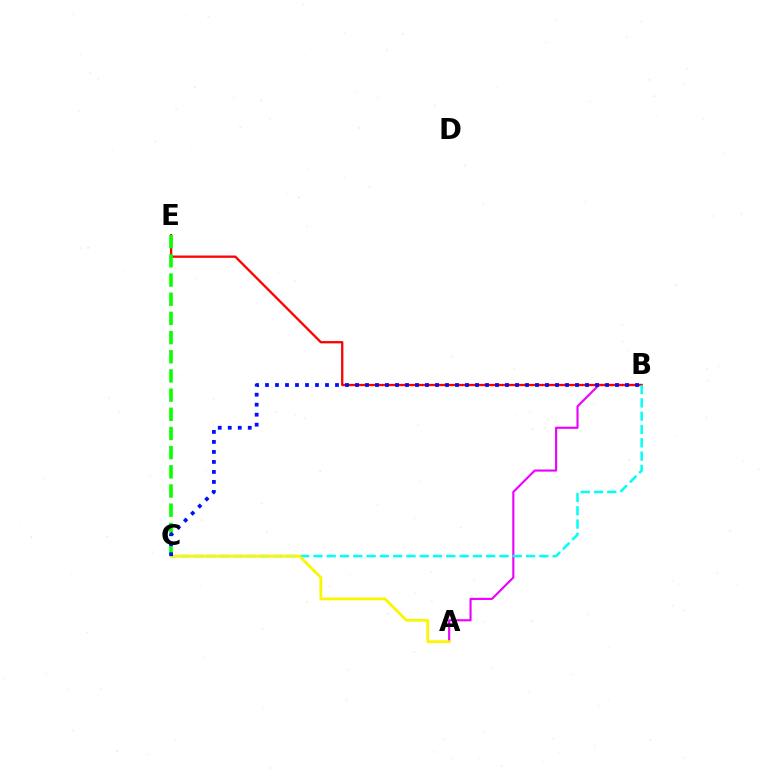{('A', 'B'): [{'color': '#ee00ff', 'line_style': 'solid', 'thickness': 1.52}], ('B', 'E'): [{'color': '#ff0000', 'line_style': 'solid', 'thickness': 1.66}], ('C', 'E'): [{'color': '#08ff00', 'line_style': 'dashed', 'thickness': 2.61}], ('B', 'C'): [{'color': '#00fff6', 'line_style': 'dashed', 'thickness': 1.81}, {'color': '#0010ff', 'line_style': 'dotted', 'thickness': 2.72}], ('A', 'C'): [{'color': '#fcf500', 'line_style': 'solid', 'thickness': 2.01}]}